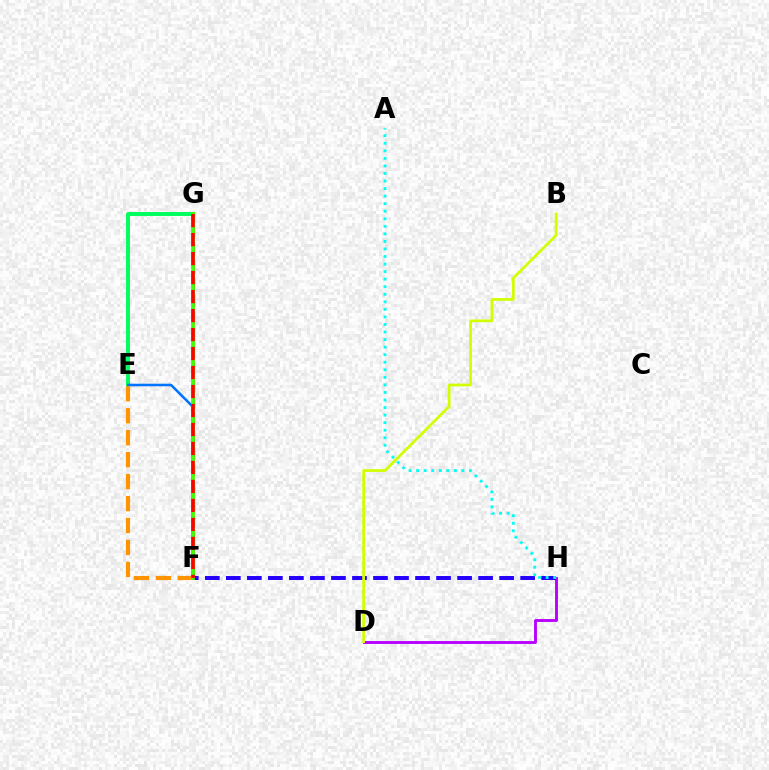{('D', 'H'): [{'color': '#b900ff', 'line_style': 'solid', 'thickness': 2.08}], ('F', 'H'): [{'color': '#2500ff', 'line_style': 'dashed', 'thickness': 2.86}], ('E', 'G'): [{'color': '#00ff5c', 'line_style': 'solid', 'thickness': 2.82}], ('F', 'G'): [{'color': '#ff00ac', 'line_style': 'dashed', 'thickness': 2.31}, {'color': '#3dff00', 'line_style': 'solid', 'thickness': 2.69}, {'color': '#ff0000', 'line_style': 'dashed', 'thickness': 2.58}], ('E', 'F'): [{'color': '#0074ff', 'line_style': 'solid', 'thickness': 1.84}, {'color': '#ff9400', 'line_style': 'dashed', 'thickness': 2.98}], ('B', 'D'): [{'color': '#d1ff00', 'line_style': 'solid', 'thickness': 1.97}], ('A', 'H'): [{'color': '#00fff6', 'line_style': 'dotted', 'thickness': 2.05}]}